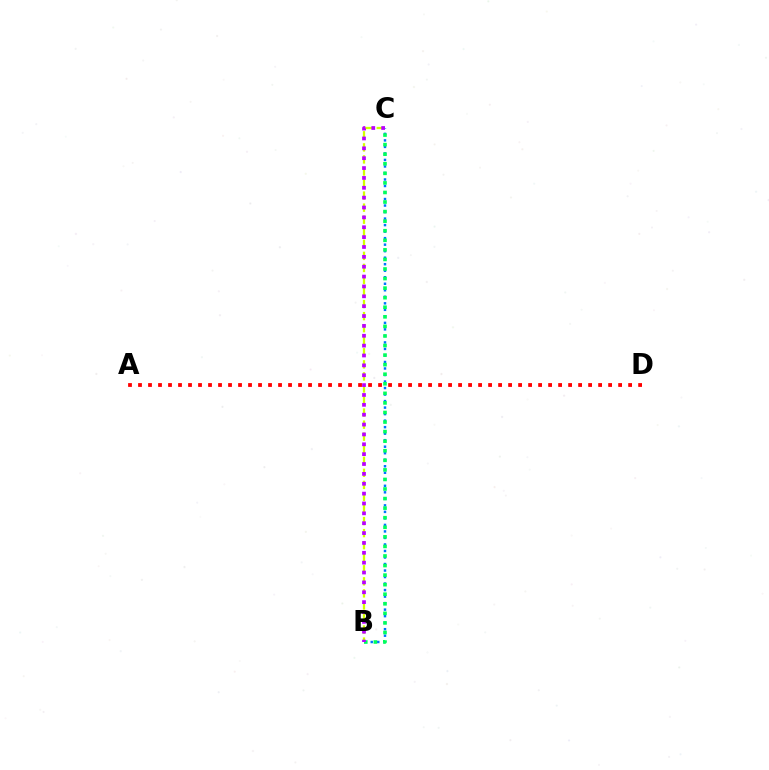{('B', 'C'): [{'color': '#d1ff00', 'line_style': 'dashed', 'thickness': 1.64}, {'color': '#0074ff', 'line_style': 'dotted', 'thickness': 1.77}, {'color': '#00ff5c', 'line_style': 'dotted', 'thickness': 2.6}, {'color': '#b900ff', 'line_style': 'dotted', 'thickness': 2.68}], ('A', 'D'): [{'color': '#ff0000', 'line_style': 'dotted', 'thickness': 2.72}]}